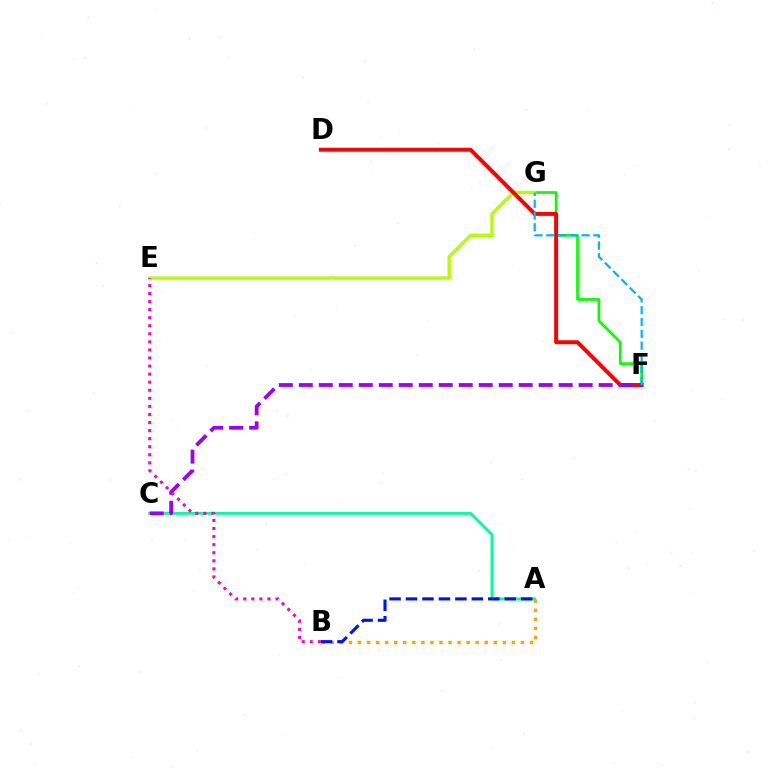{('A', 'B'): [{'color': '#ffa500', 'line_style': 'dotted', 'thickness': 2.46}, {'color': '#0010ff', 'line_style': 'dashed', 'thickness': 2.24}], ('A', 'C'): [{'color': '#00ff9d', 'line_style': 'solid', 'thickness': 2.06}], ('F', 'G'): [{'color': '#08ff00', 'line_style': 'solid', 'thickness': 1.96}, {'color': '#00b5ff', 'line_style': 'dashed', 'thickness': 1.6}], ('E', 'G'): [{'color': '#b3ff00', 'line_style': 'solid', 'thickness': 2.43}], ('D', 'F'): [{'color': '#ff0000', 'line_style': 'solid', 'thickness': 2.85}], ('C', 'F'): [{'color': '#9b00ff', 'line_style': 'dashed', 'thickness': 2.72}], ('B', 'E'): [{'color': '#ff00bd', 'line_style': 'dotted', 'thickness': 2.19}]}